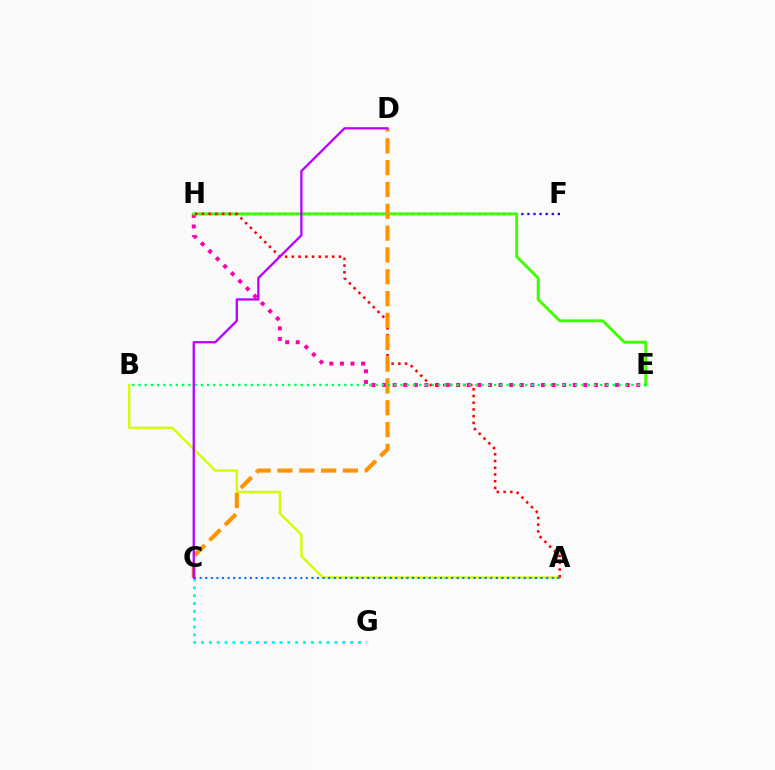{('A', 'B'): [{'color': '#d1ff00', 'line_style': 'solid', 'thickness': 1.7}], ('E', 'H'): [{'color': '#ff00ac', 'line_style': 'dotted', 'thickness': 2.88}, {'color': '#3dff00', 'line_style': 'solid', 'thickness': 2.1}], ('F', 'H'): [{'color': '#2500ff', 'line_style': 'dotted', 'thickness': 1.65}], ('C', 'G'): [{'color': '#00fff6', 'line_style': 'dotted', 'thickness': 2.13}], ('A', 'H'): [{'color': '#ff0000', 'line_style': 'dotted', 'thickness': 1.83}], ('C', 'D'): [{'color': '#ff9400', 'line_style': 'dashed', 'thickness': 2.97}, {'color': '#b900ff', 'line_style': 'solid', 'thickness': 1.65}], ('B', 'E'): [{'color': '#00ff5c', 'line_style': 'dotted', 'thickness': 1.7}], ('A', 'C'): [{'color': '#0074ff', 'line_style': 'dotted', 'thickness': 1.52}]}